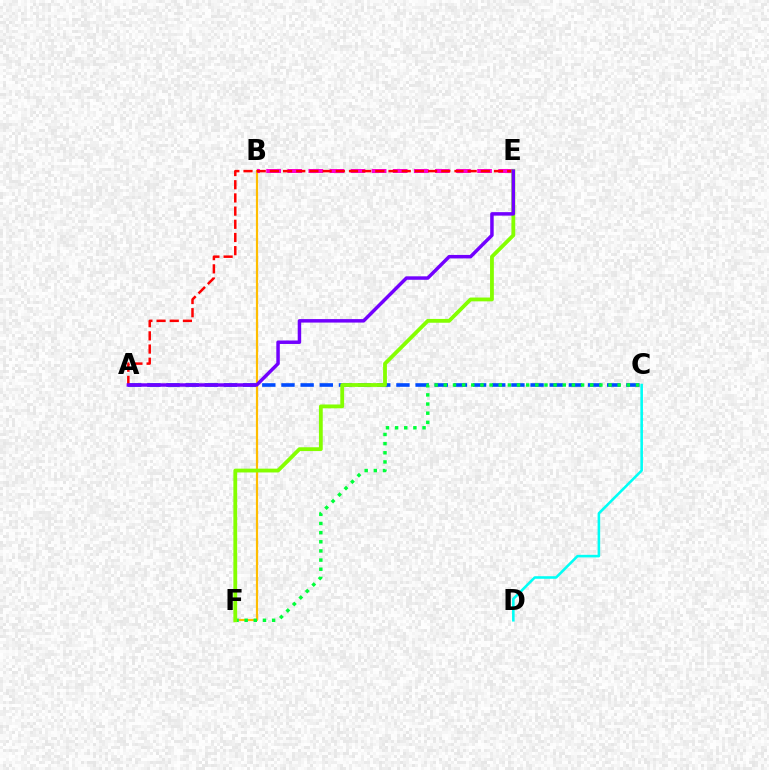{('A', 'C'): [{'color': '#004bff', 'line_style': 'dashed', 'thickness': 2.6}], ('B', 'F'): [{'color': '#ffbd00', 'line_style': 'solid', 'thickness': 1.58}], ('B', 'E'): [{'color': '#ff00cf', 'line_style': 'dashed', 'thickness': 2.87}], ('C', 'F'): [{'color': '#00ff39', 'line_style': 'dotted', 'thickness': 2.49}], ('A', 'E'): [{'color': '#ff0000', 'line_style': 'dashed', 'thickness': 1.79}, {'color': '#7200ff', 'line_style': 'solid', 'thickness': 2.5}], ('C', 'D'): [{'color': '#00fff6', 'line_style': 'solid', 'thickness': 1.85}], ('E', 'F'): [{'color': '#84ff00', 'line_style': 'solid', 'thickness': 2.74}]}